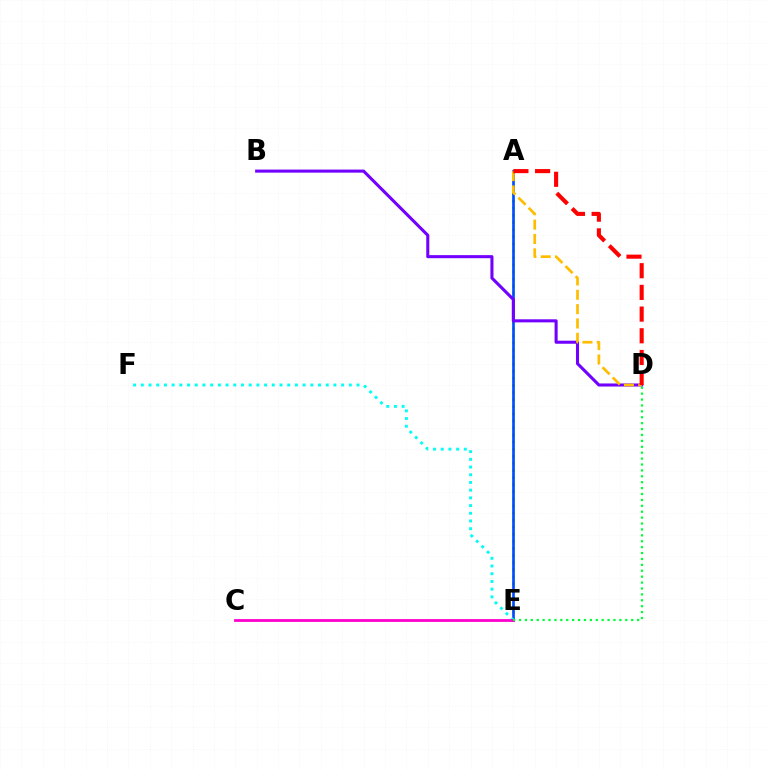{('A', 'E'): [{'color': '#84ff00', 'line_style': 'dotted', 'thickness': 1.93}, {'color': '#004bff', 'line_style': 'solid', 'thickness': 1.92}], ('E', 'F'): [{'color': '#00fff6', 'line_style': 'dotted', 'thickness': 2.09}], ('C', 'E'): [{'color': '#ff00cf', 'line_style': 'solid', 'thickness': 2.01}], ('B', 'D'): [{'color': '#7200ff', 'line_style': 'solid', 'thickness': 2.21}], ('A', 'D'): [{'color': '#ffbd00', 'line_style': 'dashed', 'thickness': 1.95}, {'color': '#ff0000', 'line_style': 'dashed', 'thickness': 2.95}], ('D', 'E'): [{'color': '#00ff39', 'line_style': 'dotted', 'thickness': 1.6}]}